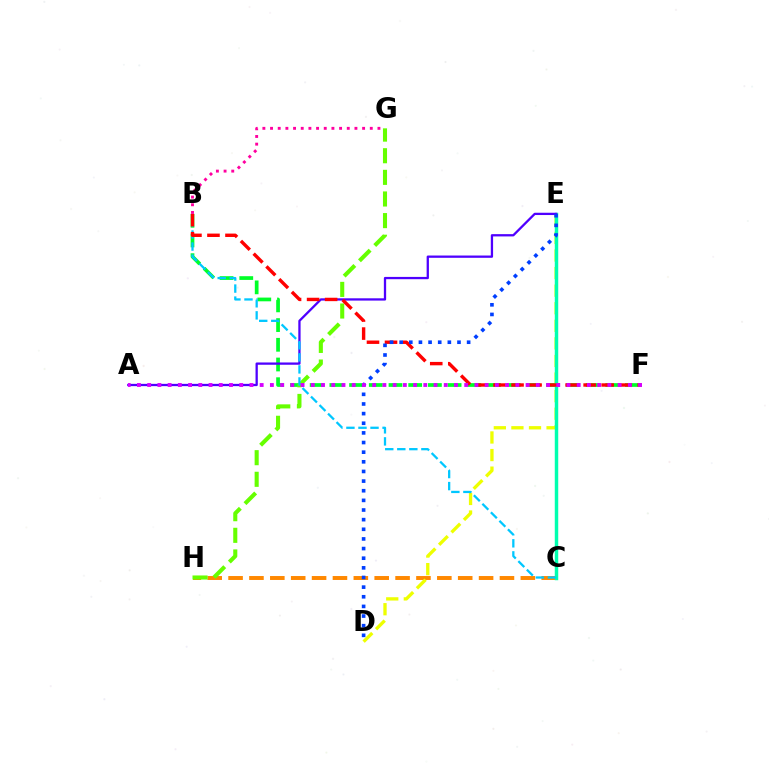{('C', 'H'): [{'color': '#ff8800', 'line_style': 'dashed', 'thickness': 2.84}], ('D', 'E'): [{'color': '#eeff00', 'line_style': 'dashed', 'thickness': 2.39}, {'color': '#003fff', 'line_style': 'dotted', 'thickness': 2.62}], ('B', 'F'): [{'color': '#00ff27', 'line_style': 'dashed', 'thickness': 2.68}, {'color': '#ff0000', 'line_style': 'dashed', 'thickness': 2.45}], ('G', 'H'): [{'color': '#66ff00', 'line_style': 'dashed', 'thickness': 2.94}], ('C', 'E'): [{'color': '#00ffaf', 'line_style': 'solid', 'thickness': 2.49}], ('A', 'E'): [{'color': '#4f00ff', 'line_style': 'solid', 'thickness': 1.65}], ('B', 'C'): [{'color': '#00c7ff', 'line_style': 'dashed', 'thickness': 1.64}], ('B', 'G'): [{'color': '#ff00a0', 'line_style': 'dotted', 'thickness': 2.08}], ('A', 'F'): [{'color': '#d600ff', 'line_style': 'dotted', 'thickness': 2.78}]}